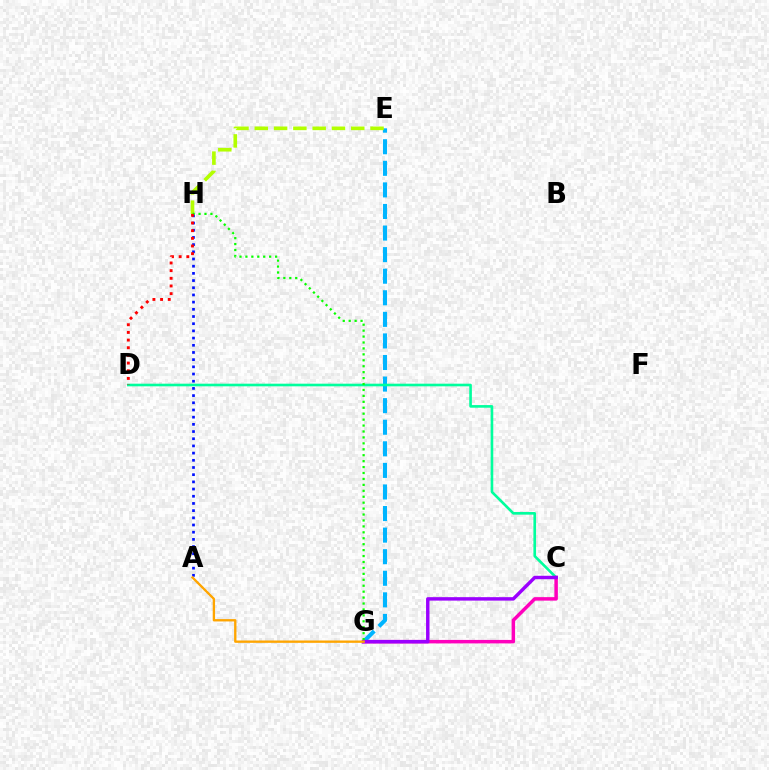{('E', 'G'): [{'color': '#00b5ff', 'line_style': 'dashed', 'thickness': 2.93}], ('A', 'H'): [{'color': '#0010ff', 'line_style': 'dotted', 'thickness': 1.95}], ('C', 'D'): [{'color': '#00ff9d', 'line_style': 'solid', 'thickness': 1.9}], ('E', 'H'): [{'color': '#b3ff00', 'line_style': 'dashed', 'thickness': 2.62}], ('C', 'G'): [{'color': '#ff00bd', 'line_style': 'solid', 'thickness': 2.51}, {'color': '#9b00ff', 'line_style': 'solid', 'thickness': 2.48}], ('G', 'H'): [{'color': '#08ff00', 'line_style': 'dotted', 'thickness': 1.61}], ('D', 'H'): [{'color': '#ff0000', 'line_style': 'dotted', 'thickness': 2.08}], ('A', 'G'): [{'color': '#ffa500', 'line_style': 'solid', 'thickness': 1.69}]}